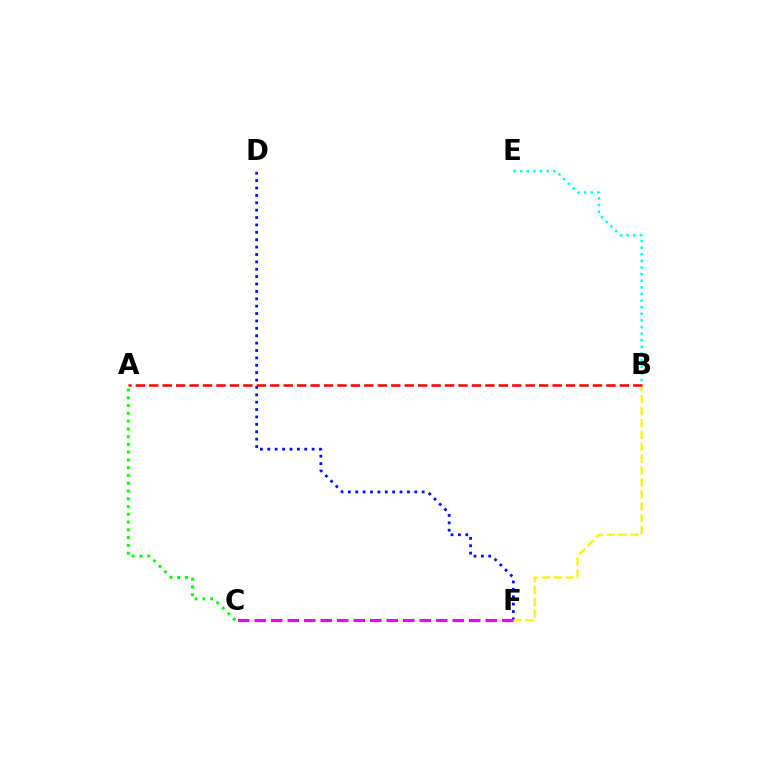{('D', 'F'): [{'color': '#0010ff', 'line_style': 'dotted', 'thickness': 2.01}], ('B', 'F'): [{'color': '#fcf500', 'line_style': 'dashed', 'thickness': 1.61}], ('B', 'E'): [{'color': '#00fff6', 'line_style': 'dotted', 'thickness': 1.8}], ('C', 'F'): [{'color': '#ee00ff', 'line_style': 'dashed', 'thickness': 2.24}], ('A', 'C'): [{'color': '#08ff00', 'line_style': 'dotted', 'thickness': 2.11}], ('A', 'B'): [{'color': '#ff0000', 'line_style': 'dashed', 'thickness': 1.83}]}